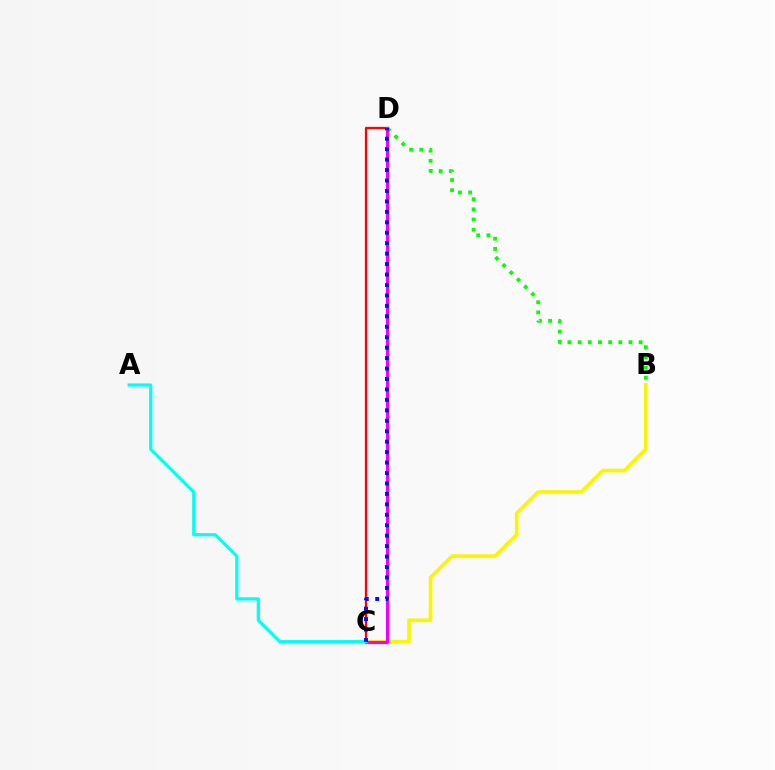{('C', 'D'): [{'color': '#ff0000', 'line_style': 'solid', 'thickness': 1.64}, {'color': '#ee00ff', 'line_style': 'solid', 'thickness': 2.3}, {'color': '#0010ff', 'line_style': 'dotted', 'thickness': 2.84}], ('B', 'C'): [{'color': '#fcf500', 'line_style': 'solid', 'thickness': 2.62}], ('B', 'D'): [{'color': '#08ff00', 'line_style': 'dotted', 'thickness': 2.77}], ('A', 'C'): [{'color': '#00fff6', 'line_style': 'solid', 'thickness': 2.31}]}